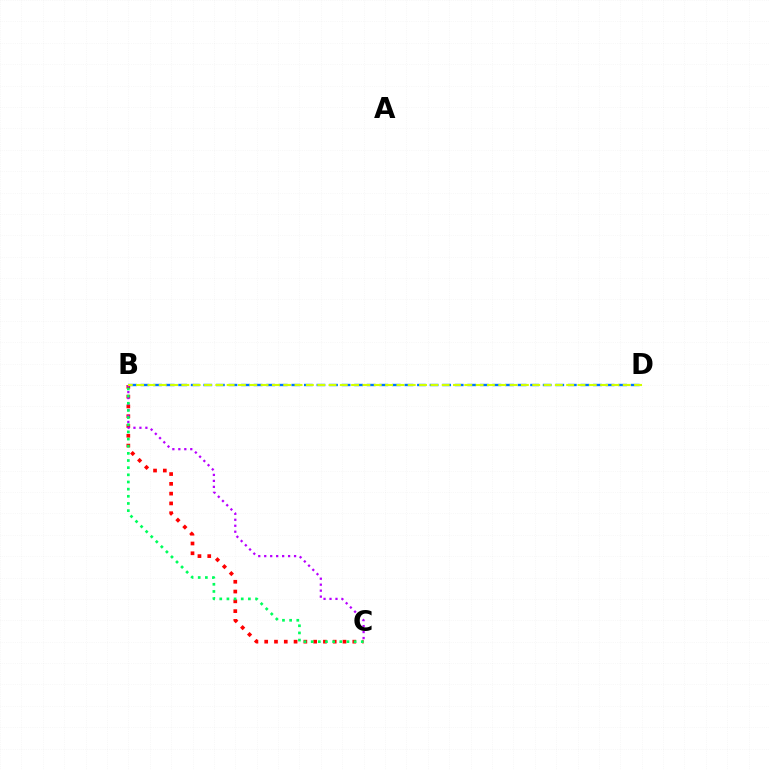{('B', 'C'): [{'color': '#ff0000', 'line_style': 'dotted', 'thickness': 2.66}, {'color': '#b900ff', 'line_style': 'dotted', 'thickness': 1.62}, {'color': '#00ff5c', 'line_style': 'dotted', 'thickness': 1.94}], ('B', 'D'): [{'color': '#0074ff', 'line_style': 'dashed', 'thickness': 1.71}, {'color': '#d1ff00', 'line_style': 'dashed', 'thickness': 1.54}]}